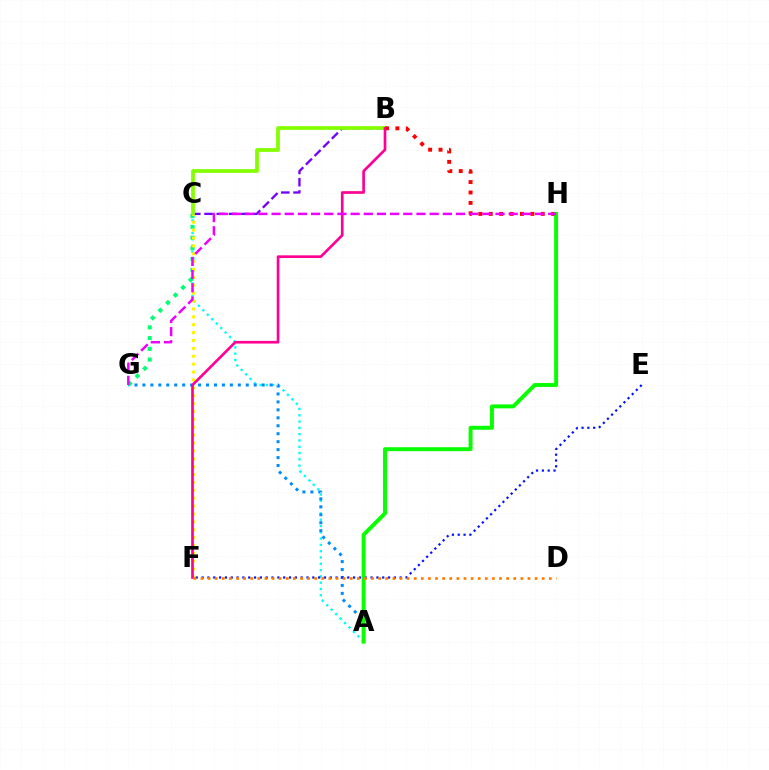{('A', 'C'): [{'color': '#00fff6', 'line_style': 'dotted', 'thickness': 1.71}], ('A', 'G'): [{'color': '#008cff', 'line_style': 'dotted', 'thickness': 2.16}], ('B', 'C'): [{'color': '#7200ff', 'line_style': 'dashed', 'thickness': 1.66}, {'color': '#84ff00', 'line_style': 'solid', 'thickness': 2.7}], ('C', 'G'): [{'color': '#00ff74', 'line_style': 'dotted', 'thickness': 2.92}], ('E', 'F'): [{'color': '#0010ff', 'line_style': 'dotted', 'thickness': 1.58}], ('B', 'H'): [{'color': '#ff0000', 'line_style': 'dotted', 'thickness': 2.83}], ('A', 'H'): [{'color': '#08ff00', 'line_style': 'solid', 'thickness': 2.83}], ('C', 'F'): [{'color': '#fcf500', 'line_style': 'dotted', 'thickness': 2.14}], ('B', 'F'): [{'color': '#ff0094', 'line_style': 'solid', 'thickness': 1.92}], ('D', 'F'): [{'color': '#ff7c00', 'line_style': 'dotted', 'thickness': 1.93}], ('G', 'H'): [{'color': '#ee00ff', 'line_style': 'dashed', 'thickness': 1.79}]}